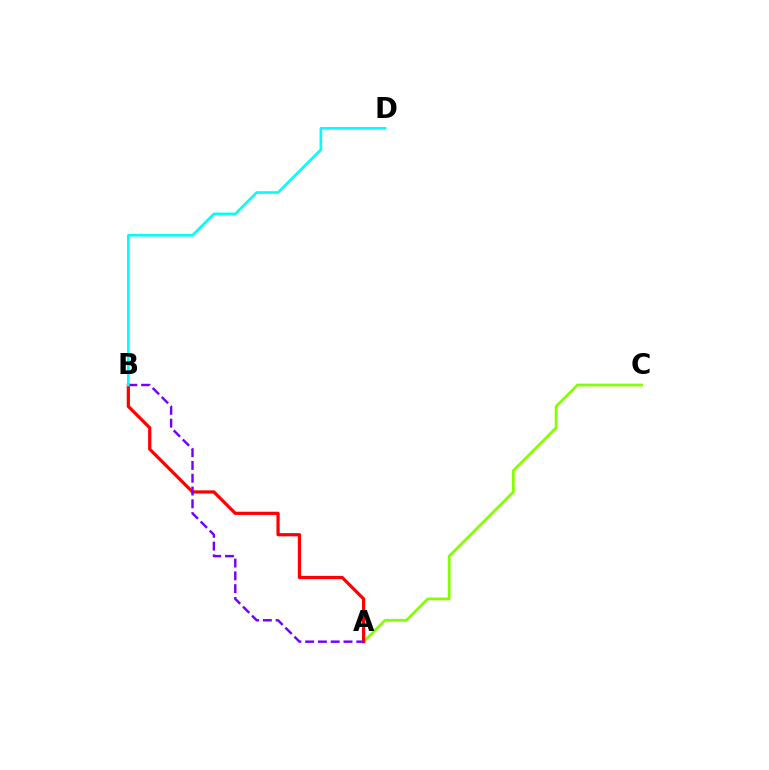{('A', 'C'): [{'color': '#84ff00', 'line_style': 'solid', 'thickness': 1.99}], ('A', 'B'): [{'color': '#ff0000', 'line_style': 'solid', 'thickness': 2.32}, {'color': '#7200ff', 'line_style': 'dashed', 'thickness': 1.74}], ('B', 'D'): [{'color': '#00fff6', 'line_style': 'solid', 'thickness': 1.9}]}